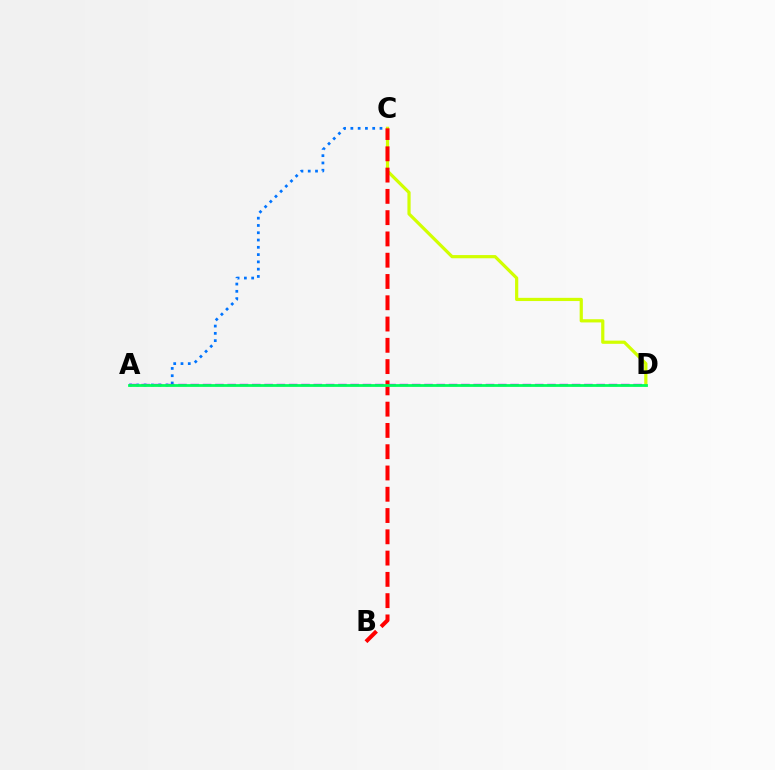{('A', 'C'): [{'color': '#0074ff', 'line_style': 'dotted', 'thickness': 1.98}], ('A', 'D'): [{'color': '#b900ff', 'line_style': 'dashed', 'thickness': 1.67}, {'color': '#00ff5c', 'line_style': 'solid', 'thickness': 1.99}], ('C', 'D'): [{'color': '#d1ff00', 'line_style': 'solid', 'thickness': 2.3}], ('B', 'C'): [{'color': '#ff0000', 'line_style': 'dashed', 'thickness': 2.89}]}